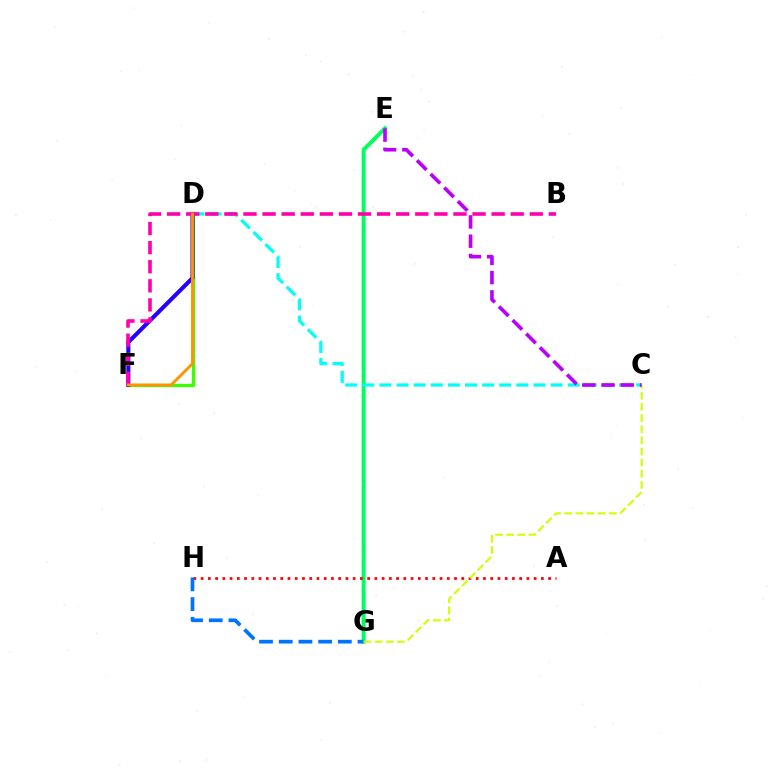{('E', 'G'): [{'color': '#00ff5c', 'line_style': 'solid', 'thickness': 2.84}], ('C', 'D'): [{'color': '#00fff6', 'line_style': 'dashed', 'thickness': 2.32}], ('A', 'H'): [{'color': '#ff0000', 'line_style': 'dotted', 'thickness': 1.97}], ('G', 'H'): [{'color': '#0074ff', 'line_style': 'dashed', 'thickness': 2.68}], ('D', 'F'): [{'color': '#3dff00', 'line_style': 'solid', 'thickness': 2.34}, {'color': '#2500ff', 'line_style': 'solid', 'thickness': 2.94}, {'color': '#ff9400', 'line_style': 'solid', 'thickness': 2.08}], ('C', 'G'): [{'color': '#d1ff00', 'line_style': 'dashed', 'thickness': 1.52}], ('B', 'F'): [{'color': '#ff00ac', 'line_style': 'dashed', 'thickness': 2.59}], ('C', 'E'): [{'color': '#b900ff', 'line_style': 'dashed', 'thickness': 2.62}]}